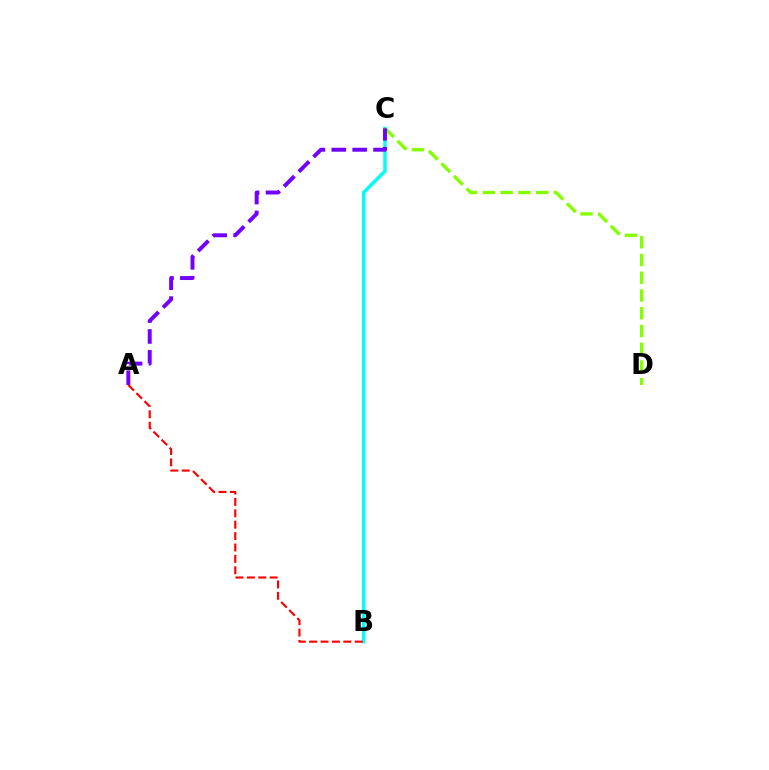{('B', 'C'): [{'color': '#00fff6', 'line_style': 'solid', 'thickness': 2.49}], ('A', 'B'): [{'color': '#ff0000', 'line_style': 'dashed', 'thickness': 1.55}], ('C', 'D'): [{'color': '#84ff00', 'line_style': 'dashed', 'thickness': 2.41}], ('A', 'C'): [{'color': '#7200ff', 'line_style': 'dashed', 'thickness': 2.84}]}